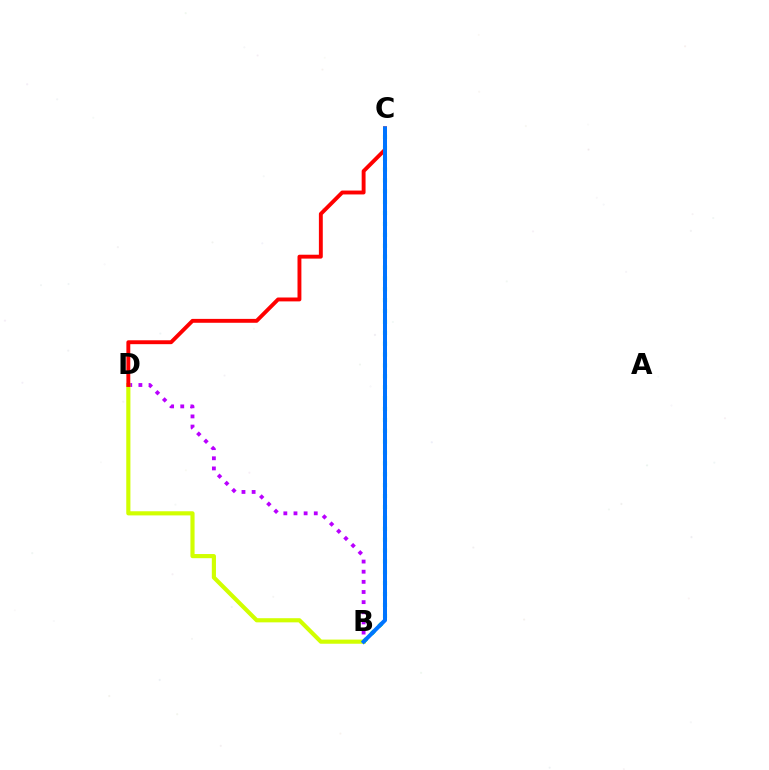{('B', 'D'): [{'color': '#b900ff', 'line_style': 'dotted', 'thickness': 2.76}, {'color': '#d1ff00', 'line_style': 'solid', 'thickness': 2.98}], ('C', 'D'): [{'color': '#ff0000', 'line_style': 'solid', 'thickness': 2.8}], ('B', 'C'): [{'color': '#00ff5c', 'line_style': 'dotted', 'thickness': 2.96}, {'color': '#0074ff', 'line_style': 'solid', 'thickness': 2.88}]}